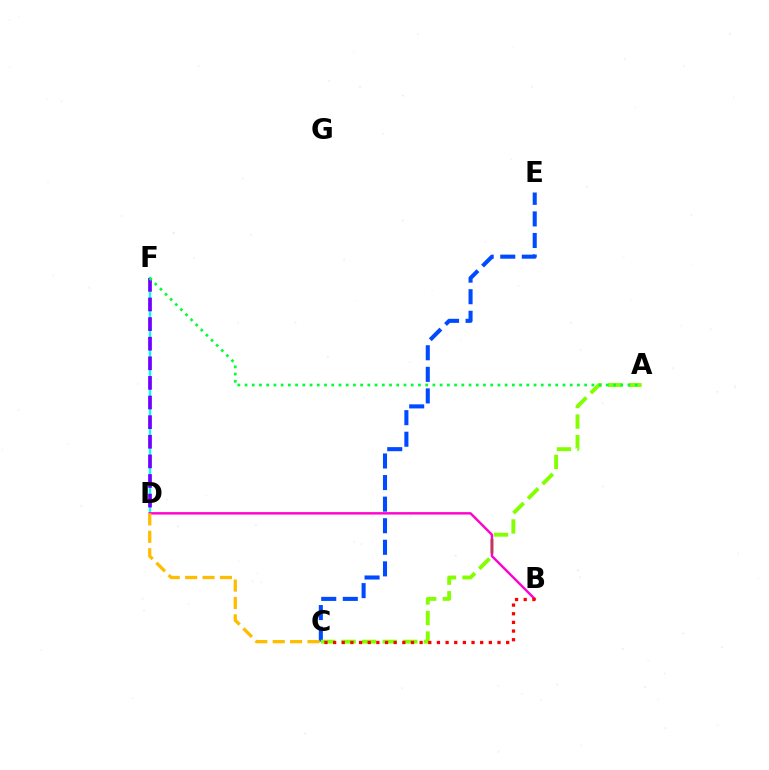{('C', 'E'): [{'color': '#004bff', 'line_style': 'dashed', 'thickness': 2.93}], ('A', 'C'): [{'color': '#84ff00', 'line_style': 'dashed', 'thickness': 2.79}], ('D', 'F'): [{'color': '#00fff6', 'line_style': 'solid', 'thickness': 1.71}, {'color': '#7200ff', 'line_style': 'dashed', 'thickness': 2.66}], ('B', 'D'): [{'color': '#ff00cf', 'line_style': 'solid', 'thickness': 1.74}], ('C', 'D'): [{'color': '#ffbd00', 'line_style': 'dashed', 'thickness': 2.36}], ('A', 'F'): [{'color': '#00ff39', 'line_style': 'dotted', 'thickness': 1.96}], ('B', 'C'): [{'color': '#ff0000', 'line_style': 'dotted', 'thickness': 2.35}]}